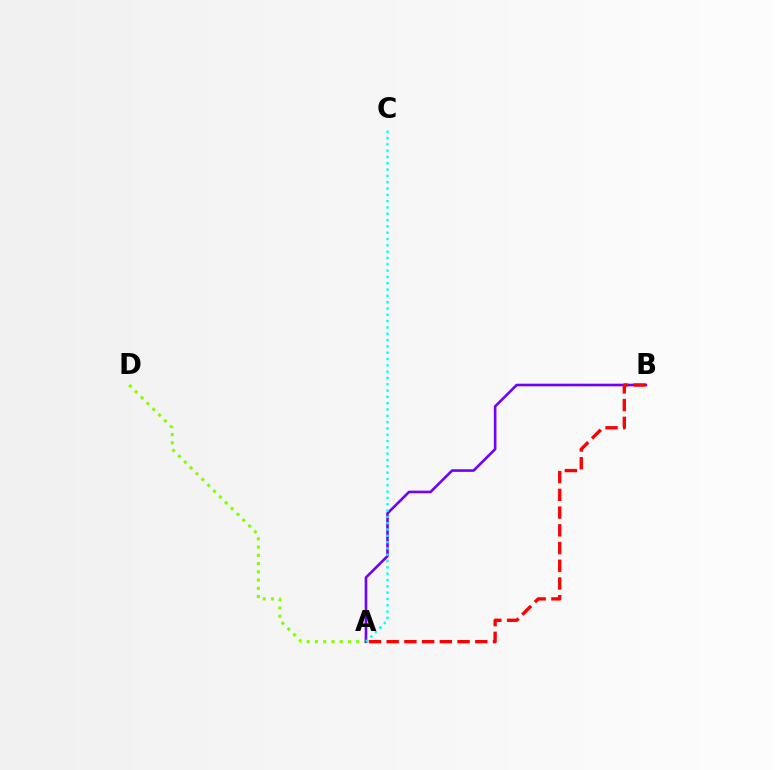{('A', 'D'): [{'color': '#84ff00', 'line_style': 'dotted', 'thickness': 2.24}], ('A', 'B'): [{'color': '#7200ff', 'line_style': 'solid', 'thickness': 1.88}, {'color': '#ff0000', 'line_style': 'dashed', 'thickness': 2.41}], ('A', 'C'): [{'color': '#00fff6', 'line_style': 'dotted', 'thickness': 1.72}]}